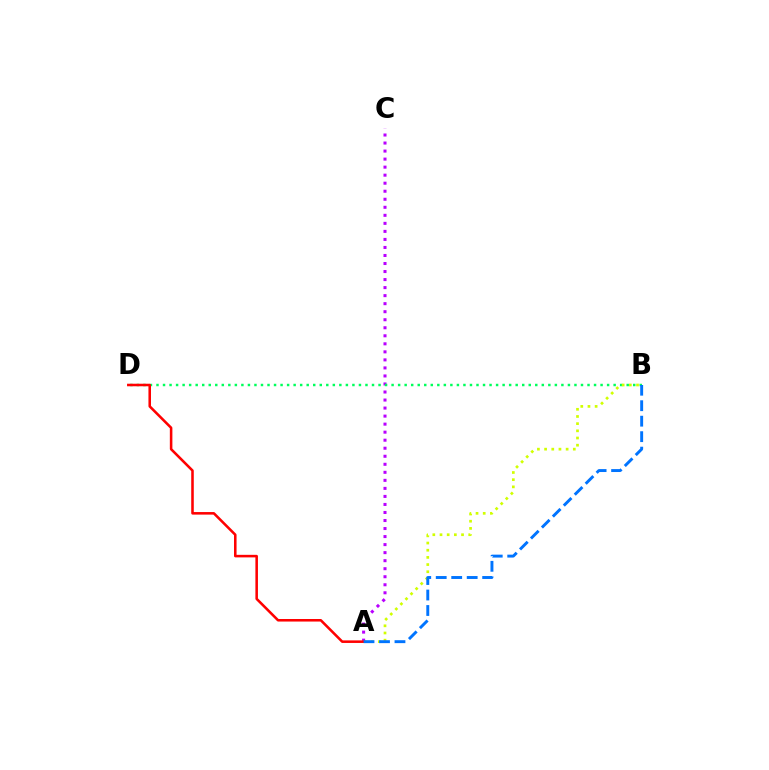{('A', 'C'): [{'color': '#b900ff', 'line_style': 'dotted', 'thickness': 2.18}], ('B', 'D'): [{'color': '#00ff5c', 'line_style': 'dotted', 'thickness': 1.77}], ('A', 'B'): [{'color': '#d1ff00', 'line_style': 'dotted', 'thickness': 1.95}, {'color': '#0074ff', 'line_style': 'dashed', 'thickness': 2.1}], ('A', 'D'): [{'color': '#ff0000', 'line_style': 'solid', 'thickness': 1.84}]}